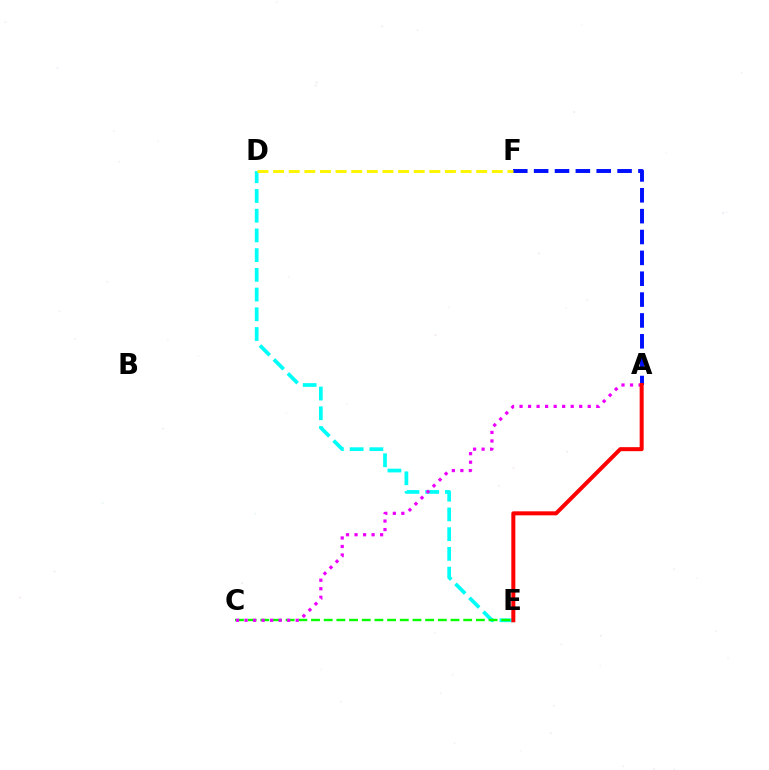{('A', 'F'): [{'color': '#0010ff', 'line_style': 'dashed', 'thickness': 2.83}], ('D', 'E'): [{'color': '#00fff6', 'line_style': 'dashed', 'thickness': 2.68}], ('C', 'E'): [{'color': '#08ff00', 'line_style': 'dashed', 'thickness': 1.72}], ('A', 'C'): [{'color': '#ee00ff', 'line_style': 'dotted', 'thickness': 2.32}], ('D', 'F'): [{'color': '#fcf500', 'line_style': 'dashed', 'thickness': 2.12}], ('A', 'E'): [{'color': '#ff0000', 'line_style': 'solid', 'thickness': 2.89}]}